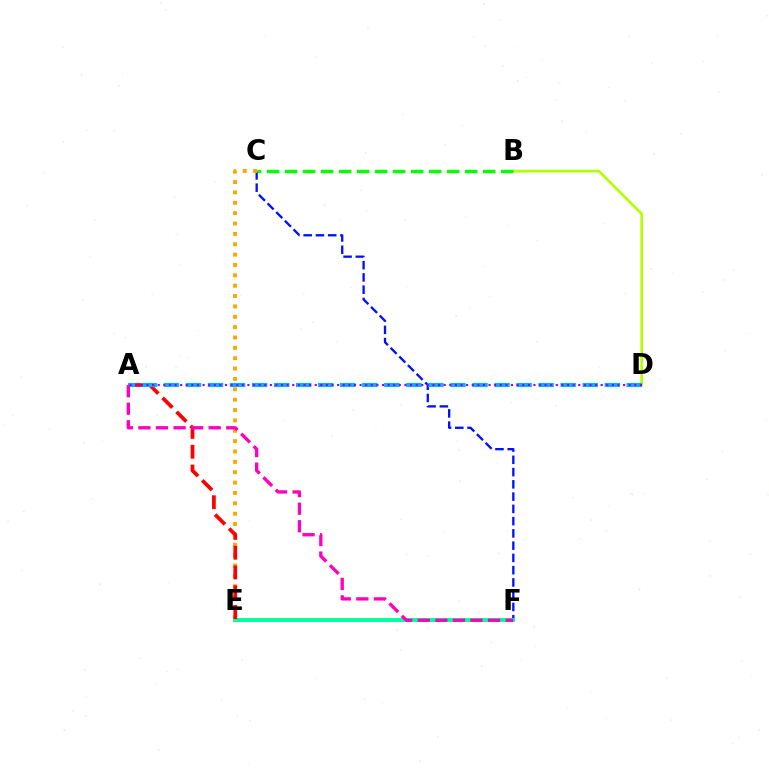{('B', 'D'): [{'color': '#b3ff00', 'line_style': 'solid', 'thickness': 1.94}], ('C', 'F'): [{'color': '#0010ff', 'line_style': 'dashed', 'thickness': 1.67}], ('E', 'F'): [{'color': '#00ff9d', 'line_style': 'solid', 'thickness': 2.83}], ('C', 'E'): [{'color': '#ffa500', 'line_style': 'dotted', 'thickness': 2.82}], ('A', 'E'): [{'color': '#ff0000', 'line_style': 'dashed', 'thickness': 2.69}], ('A', 'D'): [{'color': '#00b5ff', 'line_style': 'dashed', 'thickness': 2.99}, {'color': '#9b00ff', 'line_style': 'dotted', 'thickness': 1.52}], ('B', 'C'): [{'color': '#08ff00', 'line_style': 'dashed', 'thickness': 2.45}], ('A', 'F'): [{'color': '#ff00bd', 'line_style': 'dashed', 'thickness': 2.39}]}